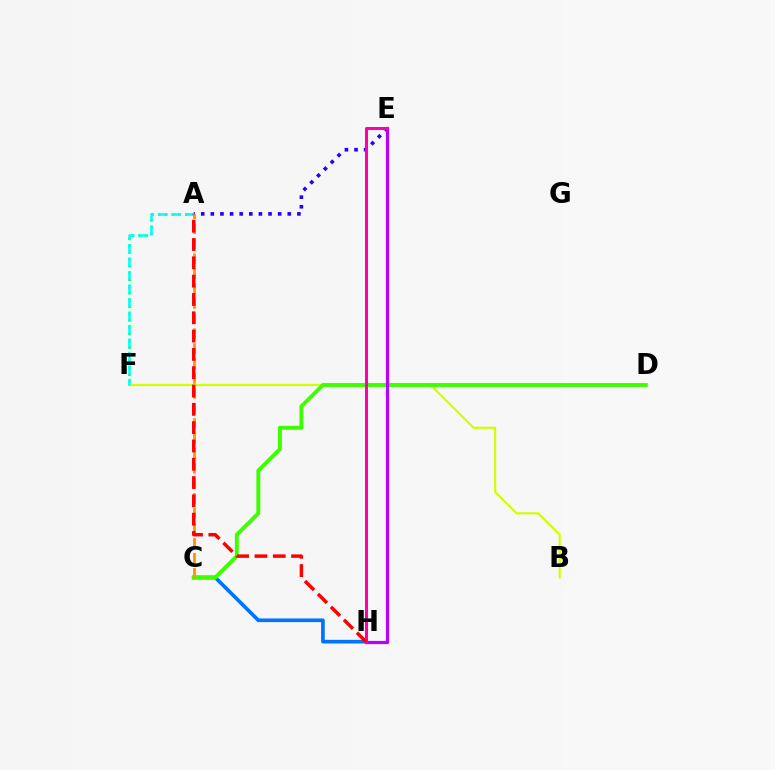{('B', 'F'): [{'color': '#d1ff00', 'line_style': 'solid', 'thickness': 1.56}], ('C', 'H'): [{'color': '#0074ff', 'line_style': 'solid', 'thickness': 2.64}], ('C', 'D'): [{'color': '#3dff00', 'line_style': 'solid', 'thickness': 2.81}], ('A', 'F'): [{'color': '#00ff5c', 'line_style': 'dotted', 'thickness': 1.84}, {'color': '#00fff6', 'line_style': 'dashed', 'thickness': 1.83}], ('A', 'E'): [{'color': '#2500ff', 'line_style': 'dotted', 'thickness': 2.61}], ('E', 'H'): [{'color': '#b900ff', 'line_style': 'solid', 'thickness': 2.31}, {'color': '#ff00ac', 'line_style': 'solid', 'thickness': 2.17}], ('A', 'C'): [{'color': '#ff9400', 'line_style': 'dashed', 'thickness': 2.04}], ('A', 'H'): [{'color': '#ff0000', 'line_style': 'dashed', 'thickness': 2.49}]}